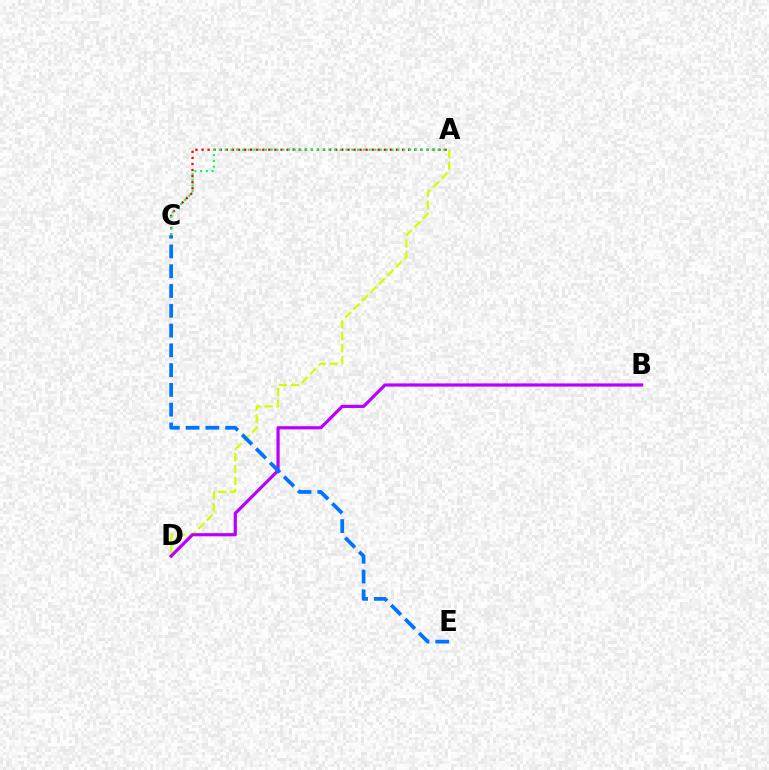{('A', 'D'): [{'color': '#d1ff00', 'line_style': 'dashed', 'thickness': 1.62}], ('B', 'D'): [{'color': '#b900ff', 'line_style': 'solid', 'thickness': 2.29}], ('A', 'C'): [{'color': '#ff0000', 'line_style': 'dotted', 'thickness': 1.65}, {'color': '#00ff5c', 'line_style': 'dotted', 'thickness': 1.56}], ('C', 'E'): [{'color': '#0074ff', 'line_style': 'dashed', 'thickness': 2.69}]}